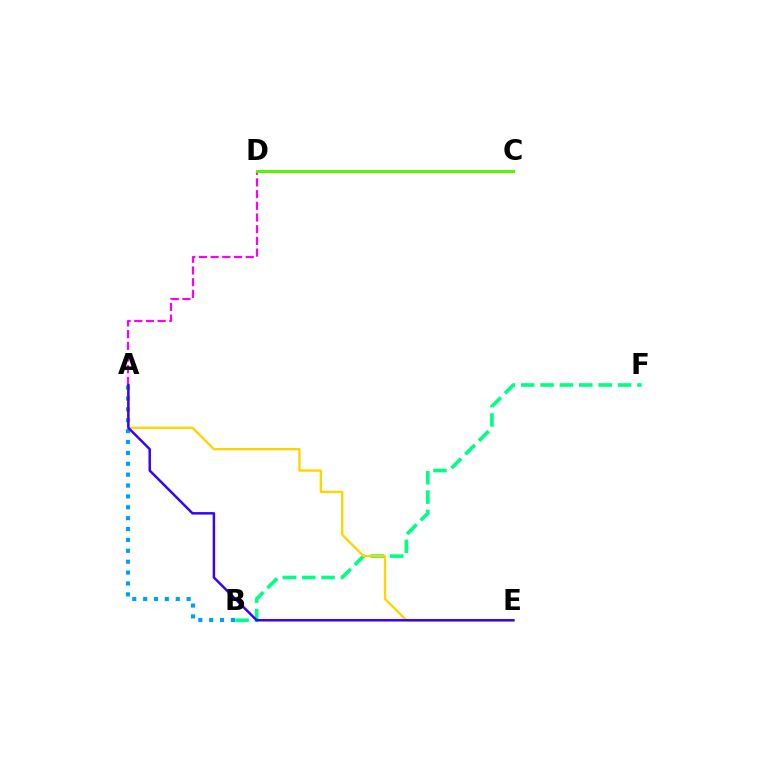{('B', 'F'): [{'color': '#00ff86', 'line_style': 'dashed', 'thickness': 2.63}], ('A', 'D'): [{'color': '#ff00ed', 'line_style': 'dashed', 'thickness': 1.59}], ('A', 'B'): [{'color': '#009eff', 'line_style': 'dotted', 'thickness': 2.96}], ('C', 'D'): [{'color': '#ff0000', 'line_style': 'solid', 'thickness': 1.92}, {'color': '#4fff00', 'line_style': 'solid', 'thickness': 2.07}], ('A', 'E'): [{'color': '#ffd500', 'line_style': 'solid', 'thickness': 1.7}, {'color': '#3700ff', 'line_style': 'solid', 'thickness': 1.78}]}